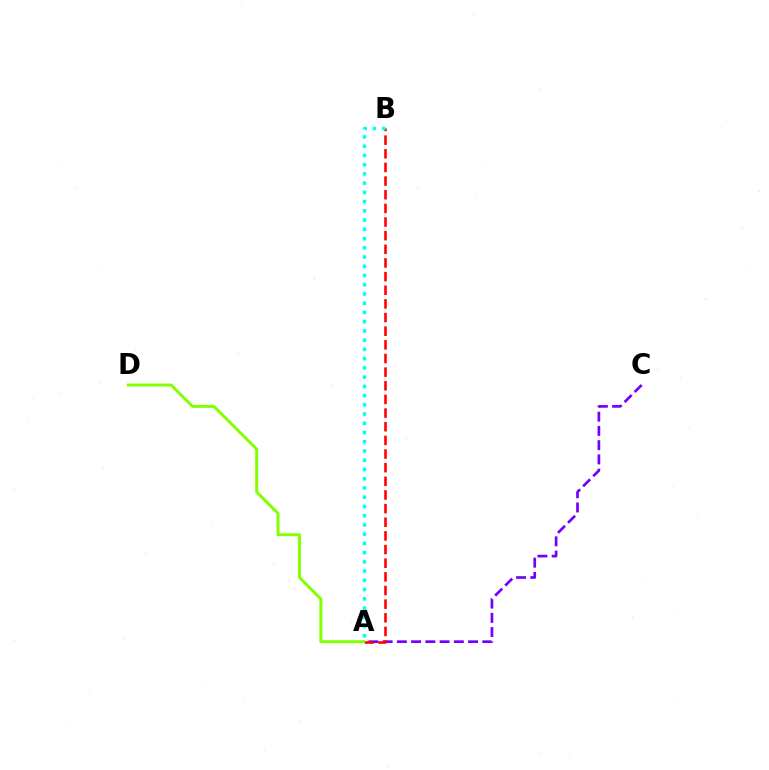{('A', 'C'): [{'color': '#7200ff', 'line_style': 'dashed', 'thickness': 1.93}], ('A', 'B'): [{'color': '#ff0000', 'line_style': 'dashed', 'thickness': 1.85}, {'color': '#00fff6', 'line_style': 'dotted', 'thickness': 2.51}], ('A', 'D'): [{'color': '#84ff00', 'line_style': 'solid', 'thickness': 2.14}]}